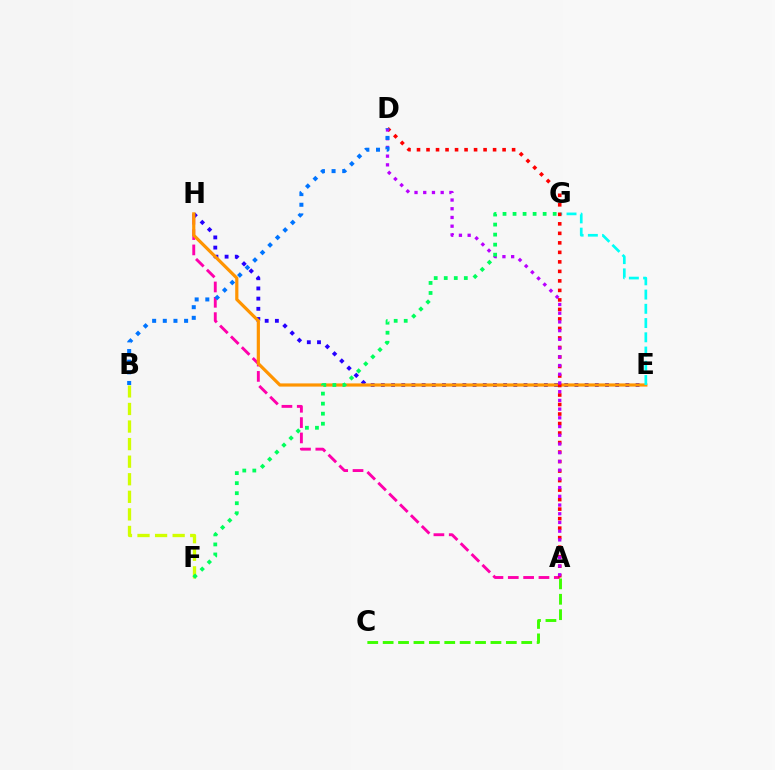{('E', 'H'): [{'color': '#2500ff', 'line_style': 'dotted', 'thickness': 2.77}, {'color': '#ff9400', 'line_style': 'solid', 'thickness': 2.3}], ('A', 'H'): [{'color': '#ff00ac', 'line_style': 'dashed', 'thickness': 2.08}], ('A', 'C'): [{'color': '#3dff00', 'line_style': 'dashed', 'thickness': 2.09}], ('E', 'G'): [{'color': '#00fff6', 'line_style': 'dashed', 'thickness': 1.93}], ('B', 'F'): [{'color': '#d1ff00', 'line_style': 'dashed', 'thickness': 2.39}], ('A', 'D'): [{'color': '#ff0000', 'line_style': 'dotted', 'thickness': 2.58}, {'color': '#b900ff', 'line_style': 'dotted', 'thickness': 2.37}], ('B', 'D'): [{'color': '#0074ff', 'line_style': 'dotted', 'thickness': 2.89}], ('F', 'G'): [{'color': '#00ff5c', 'line_style': 'dotted', 'thickness': 2.73}]}